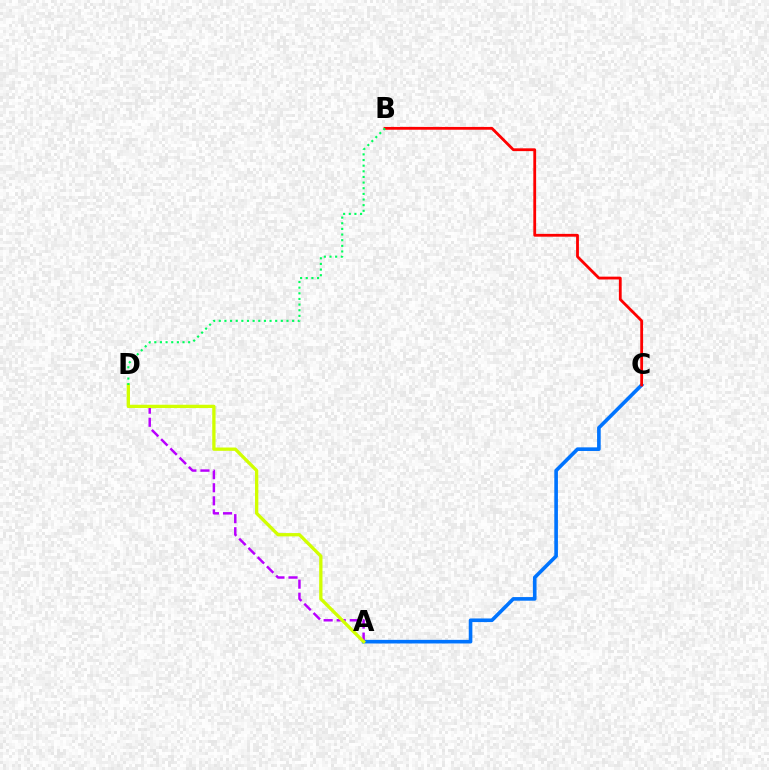{('A', 'C'): [{'color': '#0074ff', 'line_style': 'solid', 'thickness': 2.61}], ('A', 'D'): [{'color': '#b900ff', 'line_style': 'dashed', 'thickness': 1.78}, {'color': '#d1ff00', 'line_style': 'solid', 'thickness': 2.37}], ('B', 'C'): [{'color': '#ff0000', 'line_style': 'solid', 'thickness': 2.02}], ('B', 'D'): [{'color': '#00ff5c', 'line_style': 'dotted', 'thickness': 1.53}]}